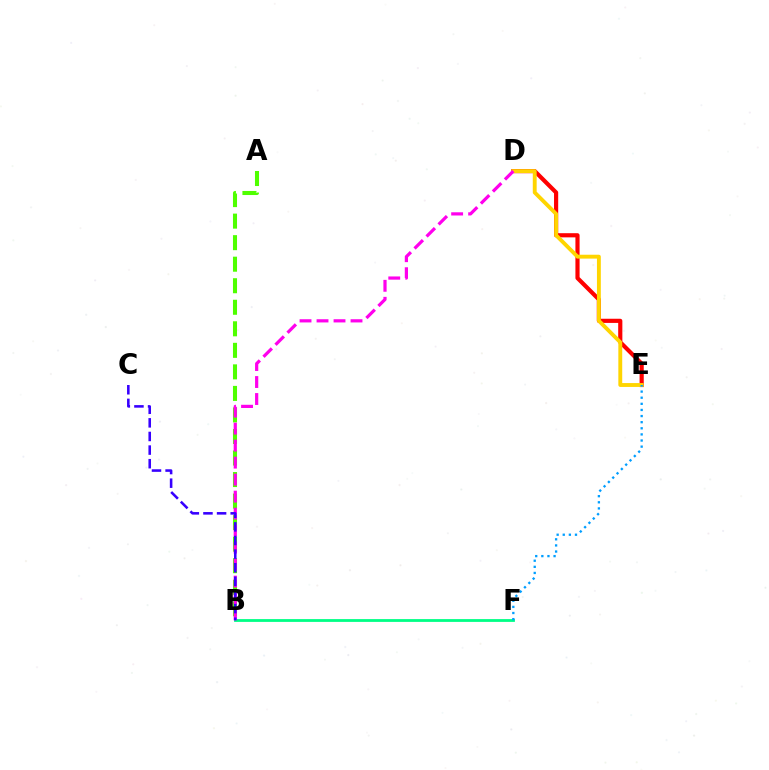{('D', 'E'): [{'color': '#ff0000', 'line_style': 'solid', 'thickness': 3.0}, {'color': '#ffd500', 'line_style': 'solid', 'thickness': 2.79}], ('A', 'B'): [{'color': '#4fff00', 'line_style': 'dashed', 'thickness': 2.93}], ('B', 'F'): [{'color': '#00ff86', 'line_style': 'solid', 'thickness': 2.02}], ('B', 'D'): [{'color': '#ff00ed', 'line_style': 'dashed', 'thickness': 2.31}], ('B', 'C'): [{'color': '#3700ff', 'line_style': 'dashed', 'thickness': 1.85}], ('E', 'F'): [{'color': '#009eff', 'line_style': 'dotted', 'thickness': 1.66}]}